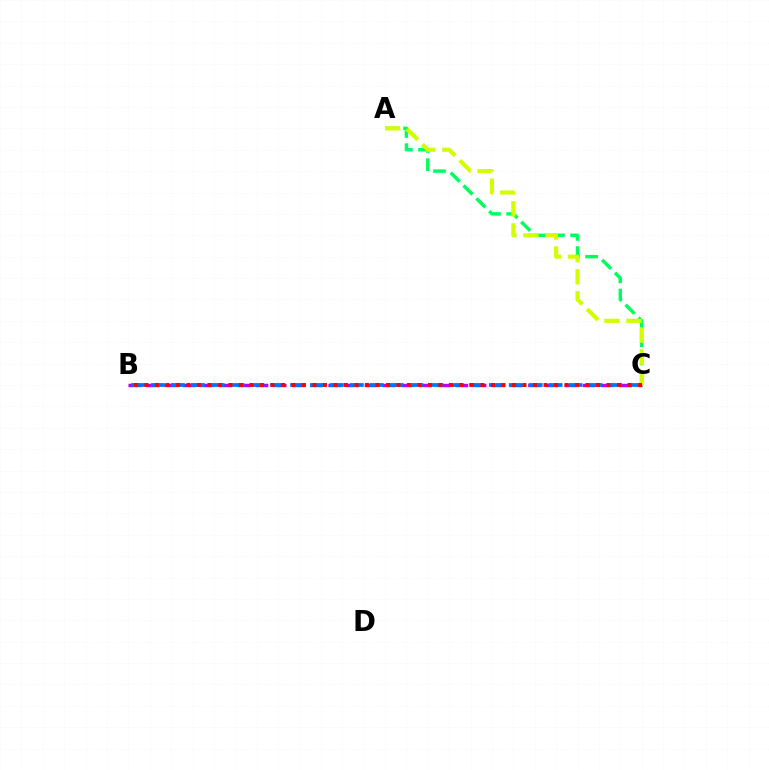{('B', 'C'): [{'color': '#b900ff', 'line_style': 'dashed', 'thickness': 2.47}, {'color': '#0074ff', 'line_style': 'dashed', 'thickness': 2.7}, {'color': '#ff0000', 'line_style': 'dotted', 'thickness': 2.85}], ('A', 'C'): [{'color': '#00ff5c', 'line_style': 'dashed', 'thickness': 2.47}, {'color': '#d1ff00', 'line_style': 'dashed', 'thickness': 2.99}]}